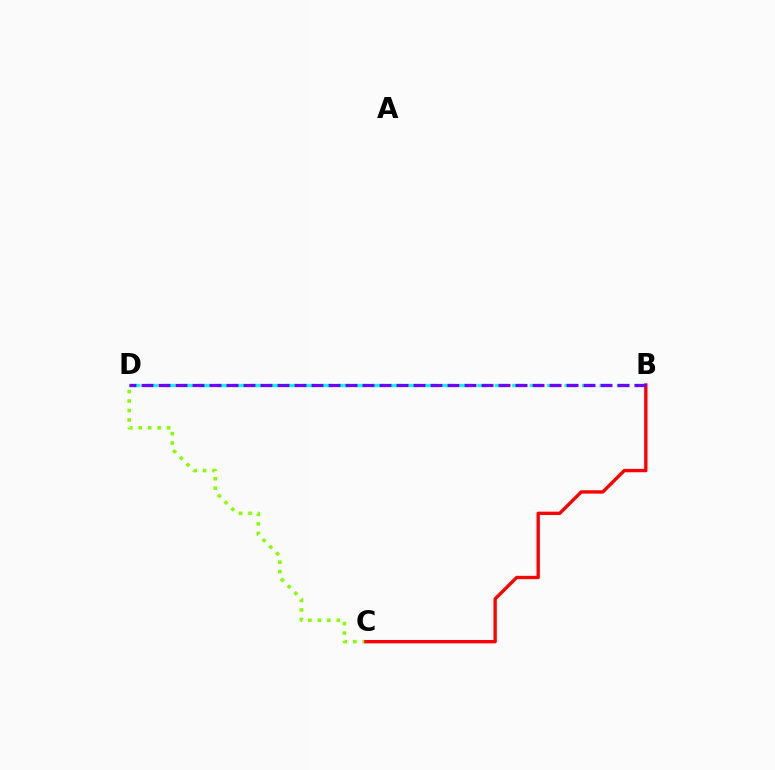{('C', 'D'): [{'color': '#84ff00', 'line_style': 'dotted', 'thickness': 2.57}], ('B', 'D'): [{'color': '#00fff6', 'line_style': 'dashed', 'thickness': 2.37}, {'color': '#7200ff', 'line_style': 'dashed', 'thickness': 2.31}], ('B', 'C'): [{'color': '#ff0000', 'line_style': 'solid', 'thickness': 2.42}]}